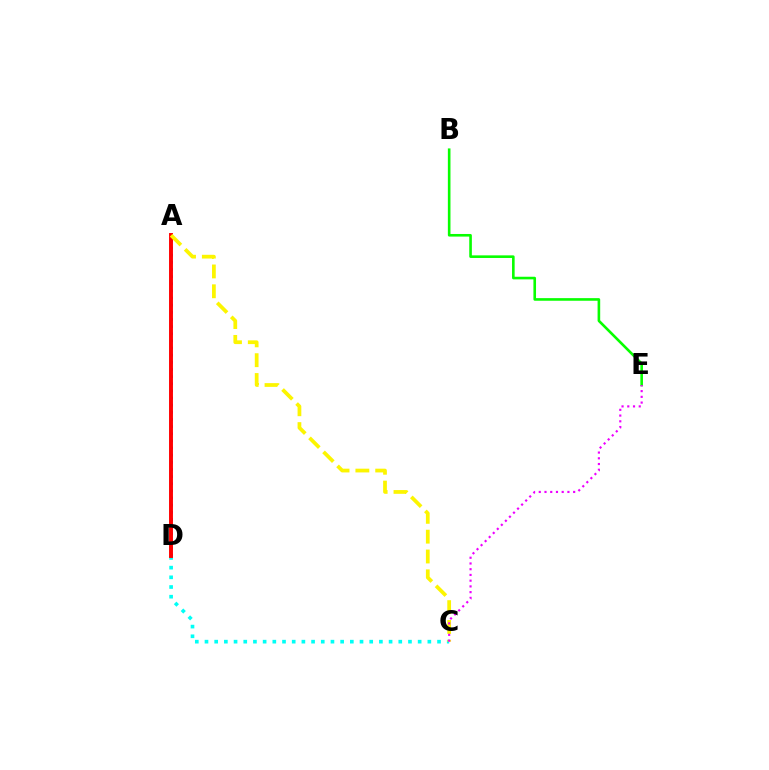{('C', 'D'): [{'color': '#00fff6', 'line_style': 'dotted', 'thickness': 2.63}], ('B', 'E'): [{'color': '#08ff00', 'line_style': 'solid', 'thickness': 1.88}], ('A', 'D'): [{'color': '#0010ff', 'line_style': 'dotted', 'thickness': 1.94}, {'color': '#ff0000', 'line_style': 'solid', 'thickness': 2.82}], ('A', 'C'): [{'color': '#fcf500', 'line_style': 'dashed', 'thickness': 2.69}], ('C', 'E'): [{'color': '#ee00ff', 'line_style': 'dotted', 'thickness': 1.56}]}